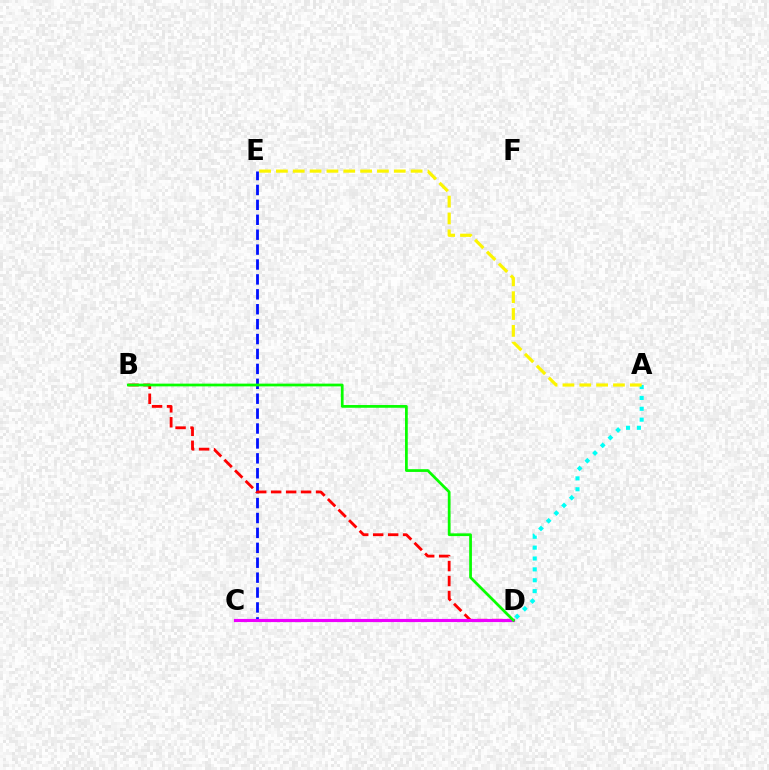{('C', 'E'): [{'color': '#0010ff', 'line_style': 'dashed', 'thickness': 2.03}], ('B', 'D'): [{'color': '#ff0000', 'line_style': 'dashed', 'thickness': 2.03}, {'color': '#08ff00', 'line_style': 'solid', 'thickness': 1.97}], ('A', 'D'): [{'color': '#00fff6', 'line_style': 'dotted', 'thickness': 2.95}], ('A', 'E'): [{'color': '#fcf500', 'line_style': 'dashed', 'thickness': 2.29}], ('C', 'D'): [{'color': '#ee00ff', 'line_style': 'solid', 'thickness': 2.27}]}